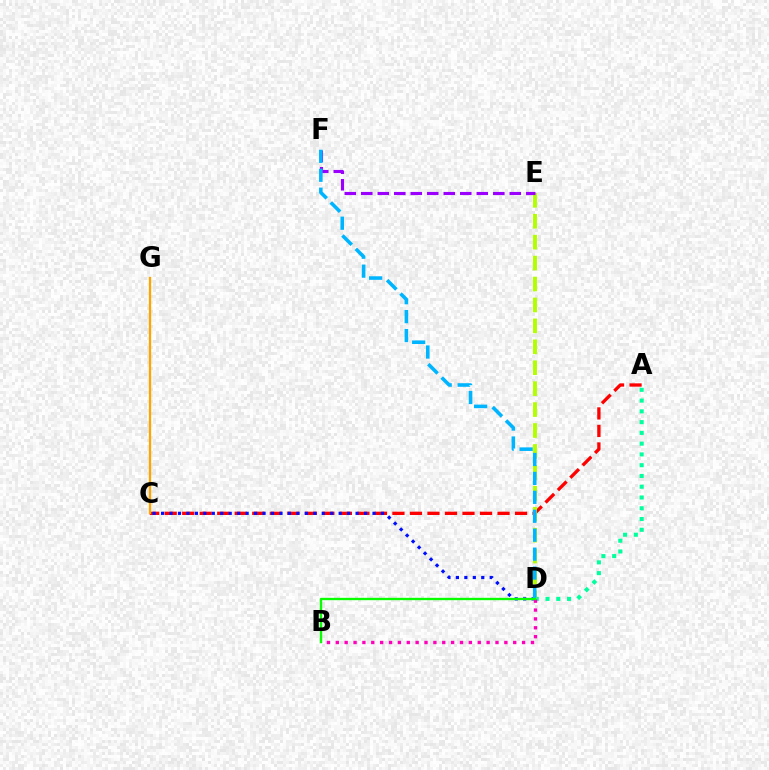{('A', 'C'): [{'color': '#ff0000', 'line_style': 'dashed', 'thickness': 2.38}], ('A', 'D'): [{'color': '#00ff9d', 'line_style': 'dotted', 'thickness': 2.93}], ('C', 'G'): [{'color': '#ffa500', 'line_style': 'solid', 'thickness': 1.65}], ('D', 'E'): [{'color': '#b3ff00', 'line_style': 'dashed', 'thickness': 2.84}], ('C', 'D'): [{'color': '#0010ff', 'line_style': 'dotted', 'thickness': 2.3}], ('B', 'D'): [{'color': '#ff00bd', 'line_style': 'dotted', 'thickness': 2.41}, {'color': '#08ff00', 'line_style': 'solid', 'thickness': 1.69}], ('E', 'F'): [{'color': '#9b00ff', 'line_style': 'dashed', 'thickness': 2.24}], ('D', 'F'): [{'color': '#00b5ff', 'line_style': 'dashed', 'thickness': 2.57}]}